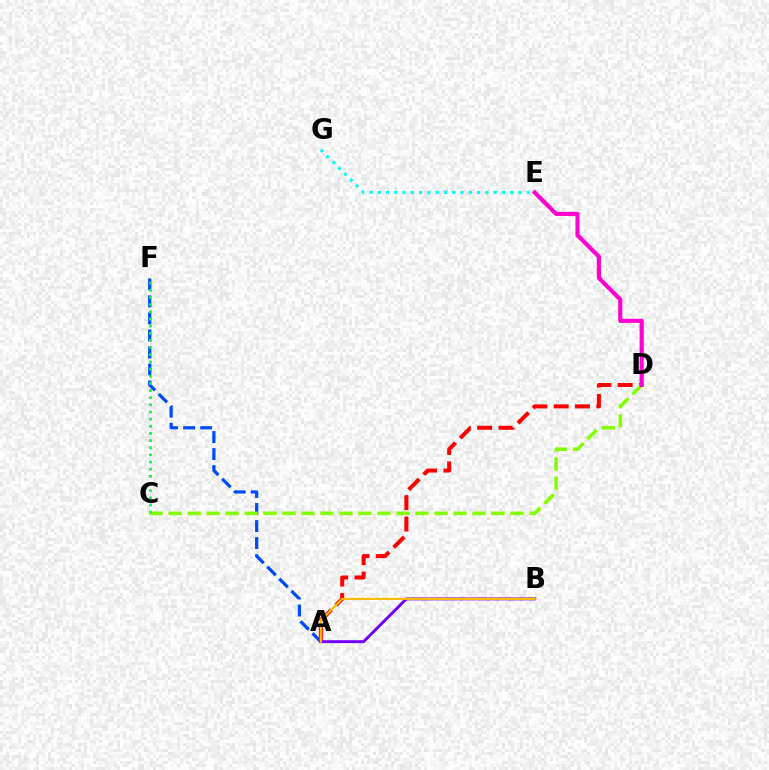{('A', 'F'): [{'color': '#004bff', 'line_style': 'dashed', 'thickness': 2.31}], ('A', 'D'): [{'color': '#ff0000', 'line_style': 'dashed', 'thickness': 2.9}], ('A', 'B'): [{'color': '#7200ff', 'line_style': 'solid', 'thickness': 2.1}, {'color': '#ffbd00', 'line_style': 'solid', 'thickness': 1.56}], ('C', 'D'): [{'color': '#84ff00', 'line_style': 'dashed', 'thickness': 2.58}], ('C', 'F'): [{'color': '#00ff39', 'line_style': 'dotted', 'thickness': 1.94}], ('D', 'E'): [{'color': '#ff00cf', 'line_style': 'solid', 'thickness': 2.96}], ('E', 'G'): [{'color': '#00fff6', 'line_style': 'dotted', 'thickness': 2.25}]}